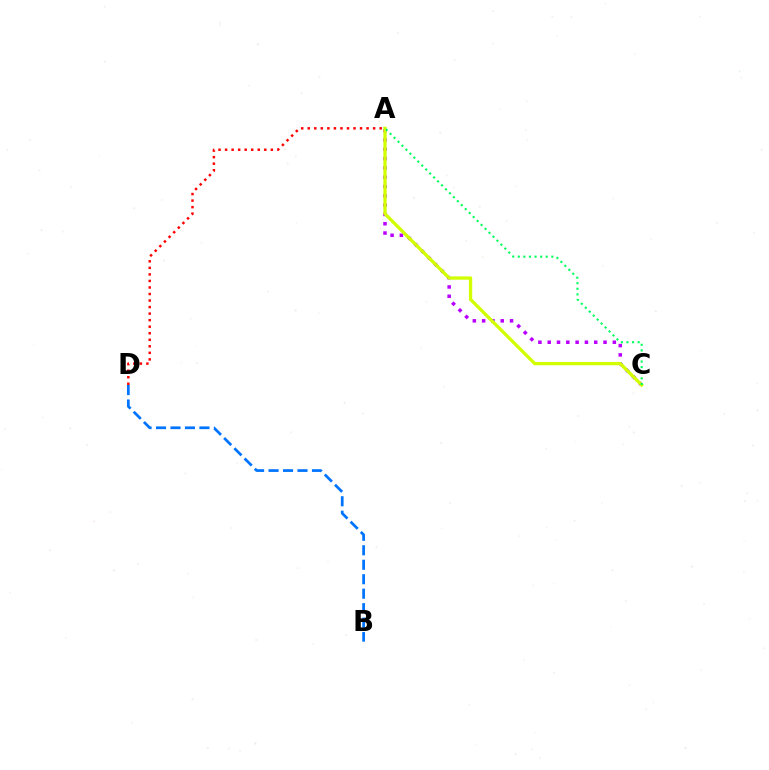{('A', 'C'): [{'color': '#b900ff', 'line_style': 'dotted', 'thickness': 2.53}, {'color': '#d1ff00', 'line_style': 'solid', 'thickness': 2.37}, {'color': '#00ff5c', 'line_style': 'dotted', 'thickness': 1.52}], ('A', 'D'): [{'color': '#ff0000', 'line_style': 'dotted', 'thickness': 1.78}], ('B', 'D'): [{'color': '#0074ff', 'line_style': 'dashed', 'thickness': 1.97}]}